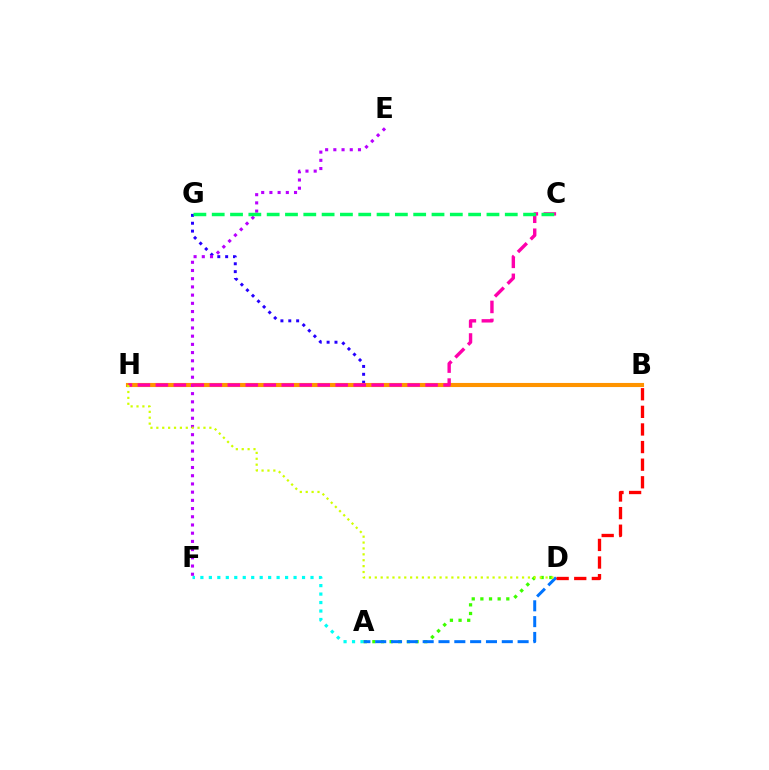{('B', 'G'): [{'color': '#2500ff', 'line_style': 'dotted', 'thickness': 2.14}], ('A', 'F'): [{'color': '#00fff6', 'line_style': 'dotted', 'thickness': 2.3}], ('B', 'H'): [{'color': '#ff9400', 'line_style': 'solid', 'thickness': 2.95}], ('E', 'F'): [{'color': '#b900ff', 'line_style': 'dotted', 'thickness': 2.23}], ('C', 'H'): [{'color': '#ff00ac', 'line_style': 'dashed', 'thickness': 2.44}], ('A', 'D'): [{'color': '#3dff00', 'line_style': 'dotted', 'thickness': 2.35}, {'color': '#0074ff', 'line_style': 'dashed', 'thickness': 2.15}], ('D', 'H'): [{'color': '#d1ff00', 'line_style': 'dotted', 'thickness': 1.6}], ('B', 'D'): [{'color': '#ff0000', 'line_style': 'dashed', 'thickness': 2.39}], ('C', 'G'): [{'color': '#00ff5c', 'line_style': 'dashed', 'thickness': 2.49}]}